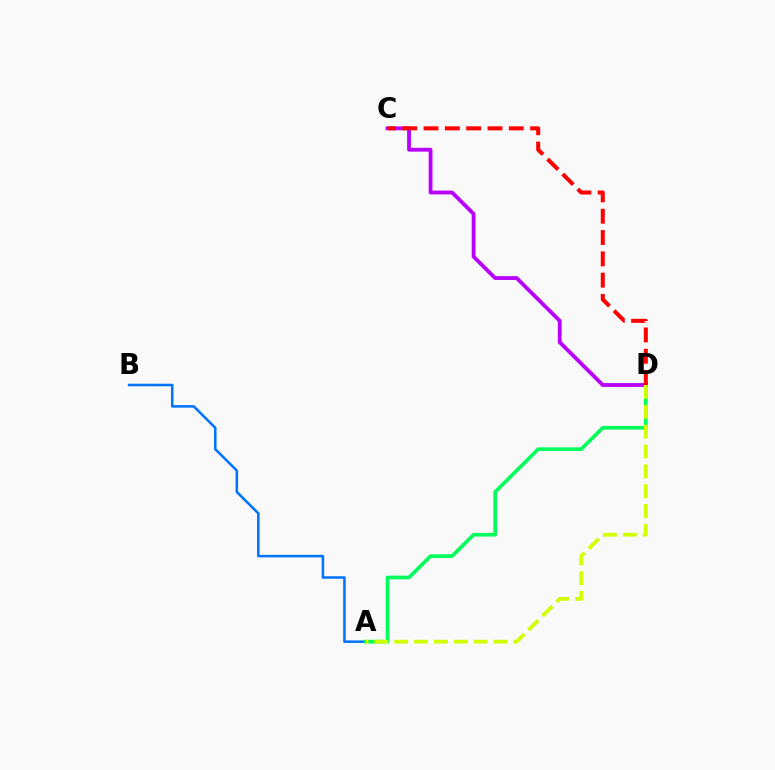{('A', 'B'): [{'color': '#0074ff', 'line_style': 'solid', 'thickness': 1.83}], ('A', 'D'): [{'color': '#00ff5c', 'line_style': 'solid', 'thickness': 2.66}, {'color': '#d1ff00', 'line_style': 'dashed', 'thickness': 2.7}], ('C', 'D'): [{'color': '#b900ff', 'line_style': 'solid', 'thickness': 2.75}, {'color': '#ff0000', 'line_style': 'dashed', 'thickness': 2.9}]}